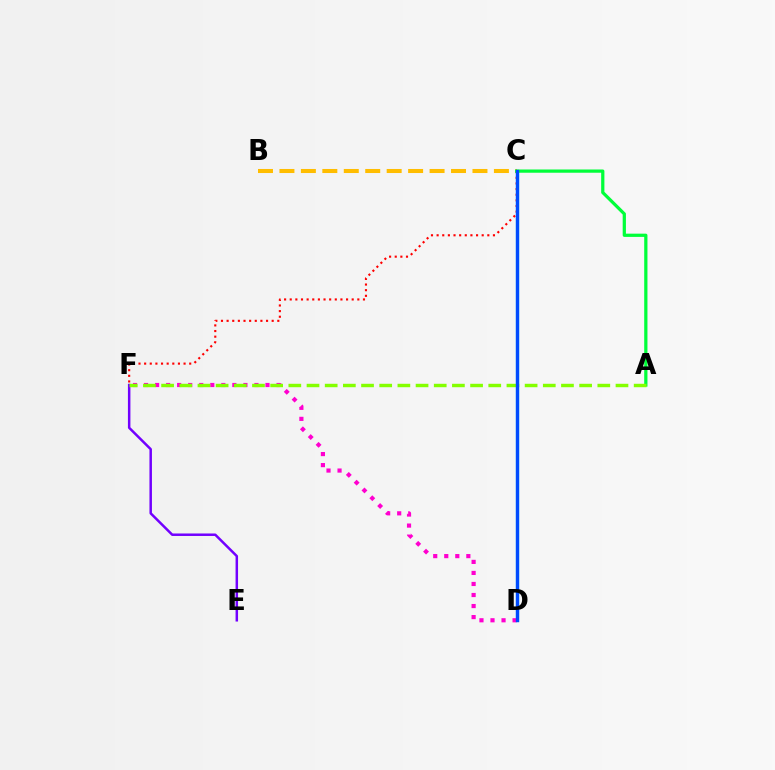{('B', 'C'): [{'color': '#ffbd00', 'line_style': 'dashed', 'thickness': 2.91}], ('C', 'D'): [{'color': '#00fff6', 'line_style': 'solid', 'thickness': 2.3}, {'color': '#004bff', 'line_style': 'solid', 'thickness': 2.41}], ('E', 'F'): [{'color': '#7200ff', 'line_style': 'solid', 'thickness': 1.79}], ('C', 'F'): [{'color': '#ff0000', 'line_style': 'dotted', 'thickness': 1.53}], ('A', 'C'): [{'color': '#00ff39', 'line_style': 'solid', 'thickness': 2.33}], ('D', 'F'): [{'color': '#ff00cf', 'line_style': 'dotted', 'thickness': 3.0}], ('A', 'F'): [{'color': '#84ff00', 'line_style': 'dashed', 'thickness': 2.47}]}